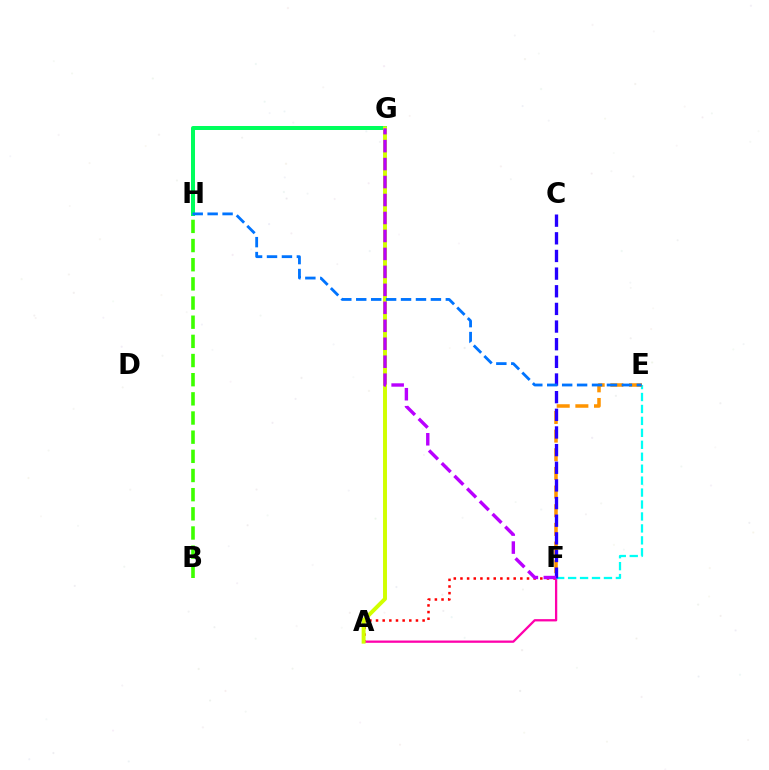{('G', 'H'): [{'color': '#00ff5c', 'line_style': 'solid', 'thickness': 2.87}], ('A', 'F'): [{'color': '#ff0000', 'line_style': 'dotted', 'thickness': 1.81}, {'color': '#ff00ac', 'line_style': 'solid', 'thickness': 1.64}], ('A', 'G'): [{'color': '#d1ff00', 'line_style': 'solid', 'thickness': 2.84}], ('E', 'F'): [{'color': '#00fff6', 'line_style': 'dashed', 'thickness': 1.62}, {'color': '#ff9400', 'line_style': 'dashed', 'thickness': 2.53}], ('C', 'F'): [{'color': '#2500ff', 'line_style': 'dashed', 'thickness': 2.4}], ('F', 'G'): [{'color': '#b900ff', 'line_style': 'dashed', 'thickness': 2.44}], ('E', 'H'): [{'color': '#0074ff', 'line_style': 'dashed', 'thickness': 2.03}], ('B', 'H'): [{'color': '#3dff00', 'line_style': 'dashed', 'thickness': 2.6}]}